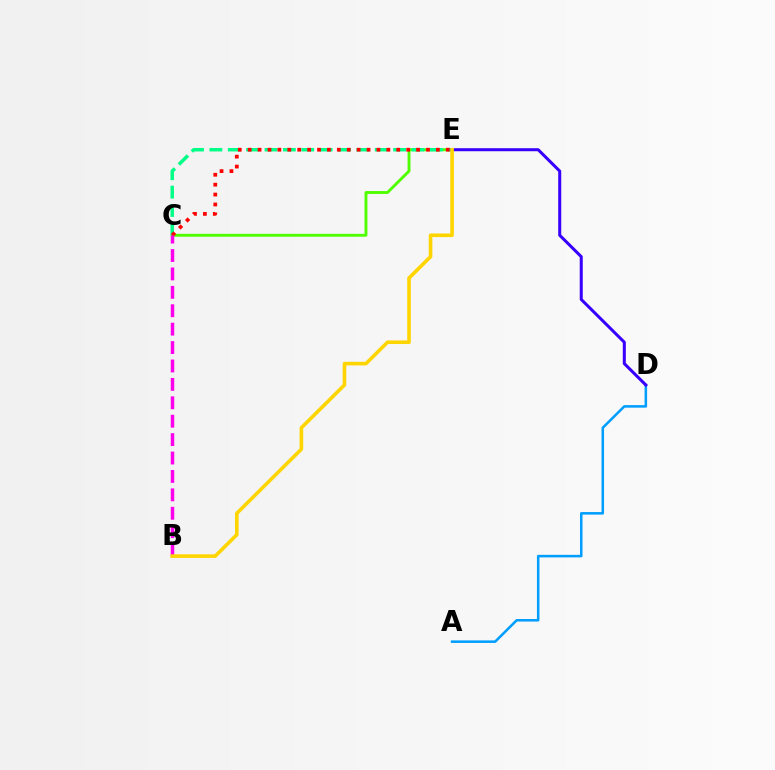{('C', 'E'): [{'color': '#4fff00', 'line_style': 'solid', 'thickness': 2.08}, {'color': '#00ff86', 'line_style': 'dashed', 'thickness': 2.5}, {'color': '#ff0000', 'line_style': 'dotted', 'thickness': 2.69}], ('A', 'D'): [{'color': '#009eff', 'line_style': 'solid', 'thickness': 1.83}], ('D', 'E'): [{'color': '#3700ff', 'line_style': 'solid', 'thickness': 2.18}], ('B', 'C'): [{'color': '#ff00ed', 'line_style': 'dashed', 'thickness': 2.5}], ('B', 'E'): [{'color': '#ffd500', 'line_style': 'solid', 'thickness': 2.6}]}